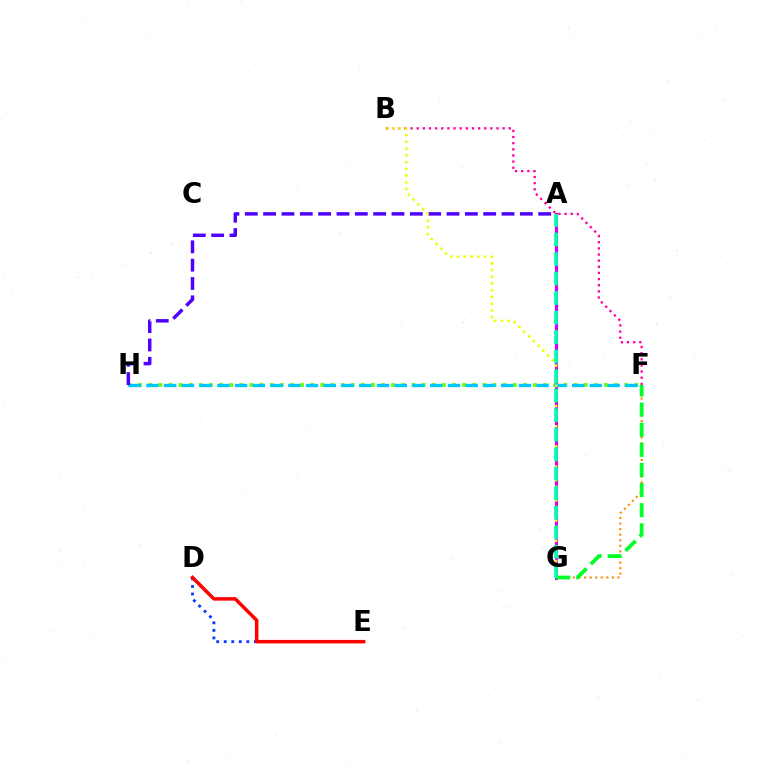{('A', 'G'): [{'color': '#d600ff', 'line_style': 'solid', 'thickness': 2.23}, {'color': '#00ffaf', 'line_style': 'dashed', 'thickness': 2.65}], ('B', 'F'): [{'color': '#ff00a0', 'line_style': 'dotted', 'thickness': 1.67}], ('F', 'H'): [{'color': '#66ff00', 'line_style': 'dotted', 'thickness': 2.75}, {'color': '#00c7ff', 'line_style': 'dashed', 'thickness': 2.41}], ('D', 'E'): [{'color': '#003fff', 'line_style': 'dotted', 'thickness': 2.05}, {'color': '#ff0000', 'line_style': 'solid', 'thickness': 2.52}], ('F', 'G'): [{'color': '#ff8800', 'line_style': 'dotted', 'thickness': 1.51}, {'color': '#00ff27', 'line_style': 'dashed', 'thickness': 2.73}], ('A', 'H'): [{'color': '#4f00ff', 'line_style': 'dashed', 'thickness': 2.49}], ('B', 'G'): [{'color': '#eeff00', 'line_style': 'dotted', 'thickness': 1.83}]}